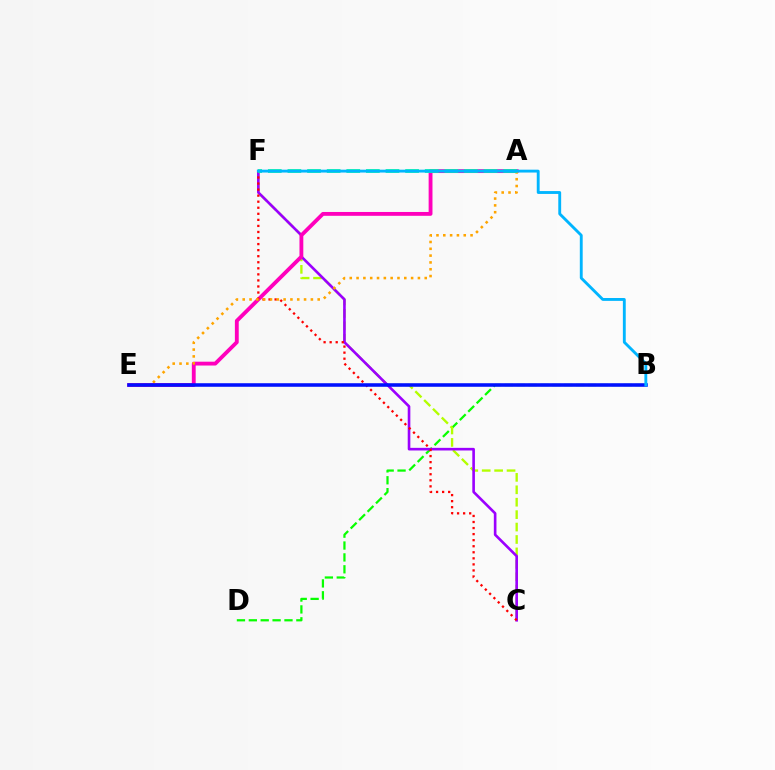{('B', 'D'): [{'color': '#08ff00', 'line_style': 'dashed', 'thickness': 1.61}], ('C', 'F'): [{'color': '#b3ff00', 'line_style': 'dashed', 'thickness': 1.69}, {'color': '#9b00ff', 'line_style': 'solid', 'thickness': 1.89}, {'color': '#ff0000', 'line_style': 'dotted', 'thickness': 1.65}], ('A', 'E'): [{'color': '#ff00bd', 'line_style': 'solid', 'thickness': 2.77}, {'color': '#ffa500', 'line_style': 'dotted', 'thickness': 1.85}], ('A', 'F'): [{'color': '#00ff9d', 'line_style': 'dashed', 'thickness': 2.66}], ('B', 'E'): [{'color': '#0010ff', 'line_style': 'solid', 'thickness': 2.56}], ('B', 'F'): [{'color': '#00b5ff', 'line_style': 'solid', 'thickness': 2.06}]}